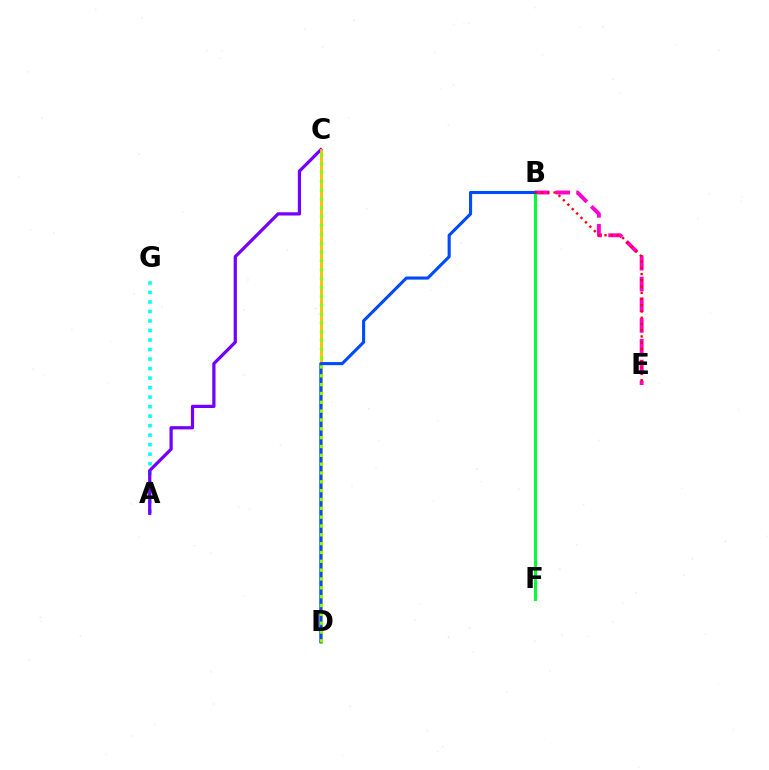{('B', 'E'): [{'color': '#ff00cf', 'line_style': 'dashed', 'thickness': 2.82}, {'color': '#ff0000', 'line_style': 'dotted', 'thickness': 1.7}], ('A', 'G'): [{'color': '#00fff6', 'line_style': 'dotted', 'thickness': 2.58}], ('A', 'C'): [{'color': '#7200ff', 'line_style': 'solid', 'thickness': 2.32}], ('B', 'F'): [{'color': '#00ff39', 'line_style': 'solid', 'thickness': 2.16}], ('C', 'D'): [{'color': '#ffbd00', 'line_style': 'solid', 'thickness': 2.01}, {'color': '#84ff00', 'line_style': 'dotted', 'thickness': 2.4}], ('B', 'D'): [{'color': '#004bff', 'line_style': 'solid', 'thickness': 2.24}]}